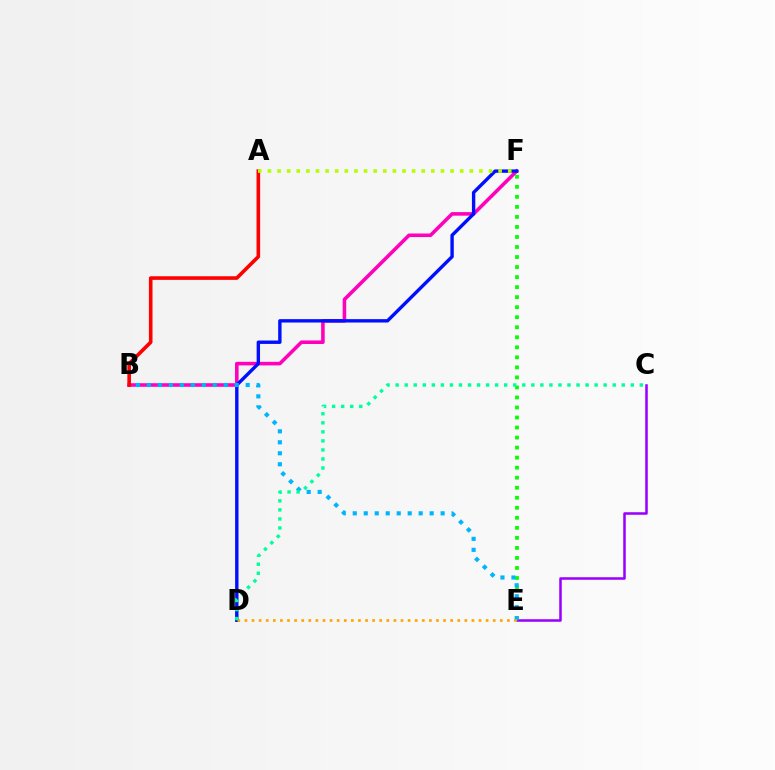{('B', 'F'): [{'color': '#ff00bd', 'line_style': 'solid', 'thickness': 2.57}], ('D', 'F'): [{'color': '#0010ff', 'line_style': 'solid', 'thickness': 2.44}], ('E', 'F'): [{'color': '#08ff00', 'line_style': 'dotted', 'thickness': 2.73}], ('C', 'E'): [{'color': '#9b00ff', 'line_style': 'solid', 'thickness': 1.83}], ('A', 'B'): [{'color': '#ff0000', 'line_style': 'solid', 'thickness': 2.6}], ('A', 'F'): [{'color': '#b3ff00', 'line_style': 'dotted', 'thickness': 2.61}], ('B', 'E'): [{'color': '#00b5ff', 'line_style': 'dotted', 'thickness': 2.98}], ('D', 'E'): [{'color': '#ffa500', 'line_style': 'dotted', 'thickness': 1.93}], ('C', 'D'): [{'color': '#00ff9d', 'line_style': 'dotted', 'thickness': 2.46}]}